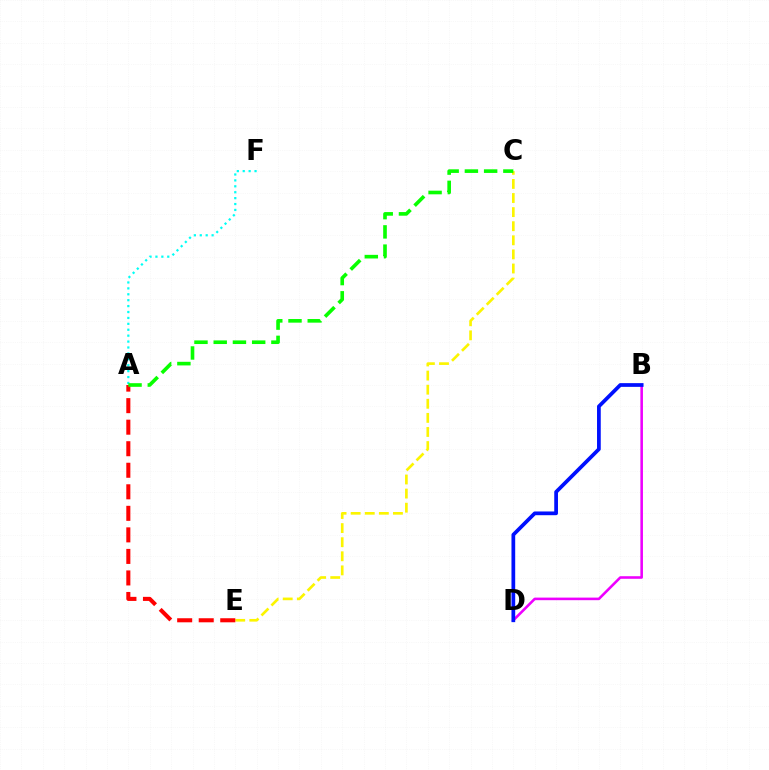{('C', 'E'): [{'color': '#fcf500', 'line_style': 'dashed', 'thickness': 1.91}], ('A', 'E'): [{'color': '#ff0000', 'line_style': 'dashed', 'thickness': 2.93}], ('A', 'F'): [{'color': '#00fff6', 'line_style': 'dotted', 'thickness': 1.61}], ('B', 'D'): [{'color': '#ee00ff', 'line_style': 'solid', 'thickness': 1.86}, {'color': '#0010ff', 'line_style': 'solid', 'thickness': 2.68}], ('A', 'C'): [{'color': '#08ff00', 'line_style': 'dashed', 'thickness': 2.61}]}